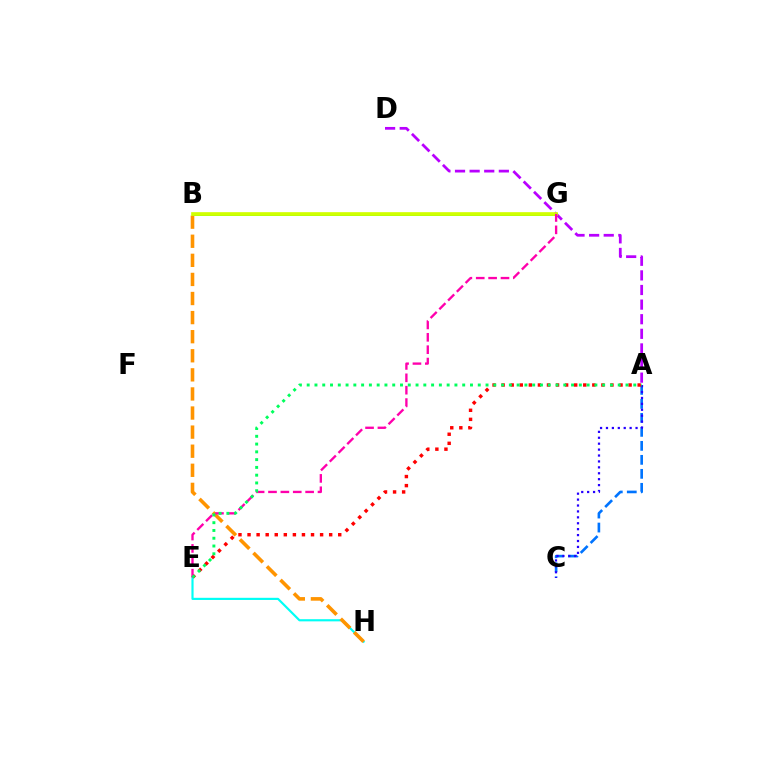{('A', 'D'): [{'color': '#b900ff', 'line_style': 'dashed', 'thickness': 1.98}], ('A', 'C'): [{'color': '#0074ff', 'line_style': 'dashed', 'thickness': 1.9}, {'color': '#2500ff', 'line_style': 'dotted', 'thickness': 1.61}], ('A', 'E'): [{'color': '#ff0000', 'line_style': 'dotted', 'thickness': 2.46}, {'color': '#00ff5c', 'line_style': 'dotted', 'thickness': 2.11}], ('B', 'G'): [{'color': '#3dff00', 'line_style': 'solid', 'thickness': 1.95}, {'color': '#d1ff00', 'line_style': 'solid', 'thickness': 2.64}], ('E', 'H'): [{'color': '#00fff6', 'line_style': 'solid', 'thickness': 1.56}], ('B', 'H'): [{'color': '#ff9400', 'line_style': 'dashed', 'thickness': 2.59}], ('E', 'G'): [{'color': '#ff00ac', 'line_style': 'dashed', 'thickness': 1.68}]}